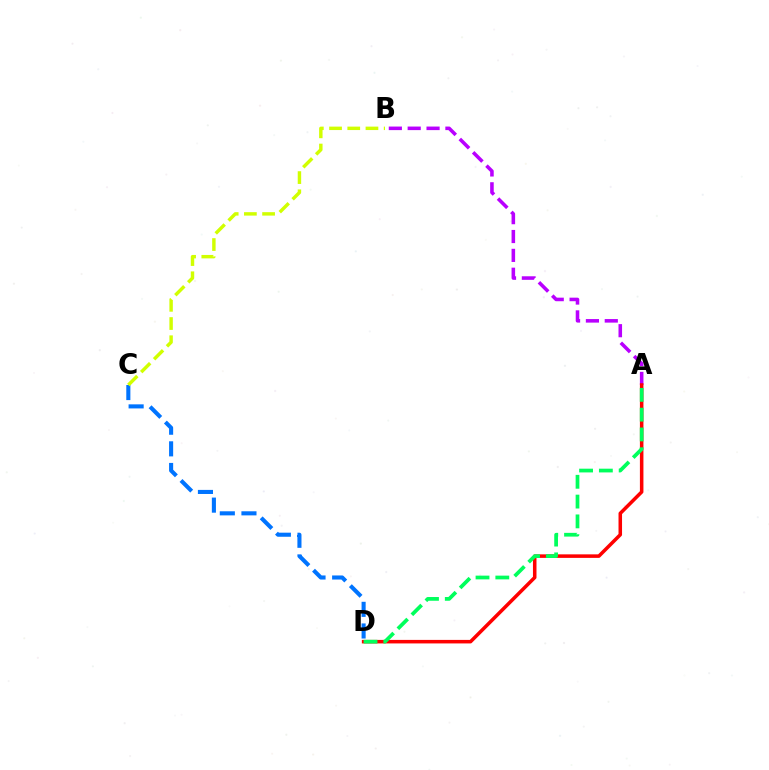{('A', 'B'): [{'color': '#b900ff', 'line_style': 'dashed', 'thickness': 2.56}], ('A', 'D'): [{'color': '#ff0000', 'line_style': 'solid', 'thickness': 2.54}, {'color': '#00ff5c', 'line_style': 'dashed', 'thickness': 2.69}], ('C', 'D'): [{'color': '#0074ff', 'line_style': 'dashed', 'thickness': 2.94}], ('B', 'C'): [{'color': '#d1ff00', 'line_style': 'dashed', 'thickness': 2.47}]}